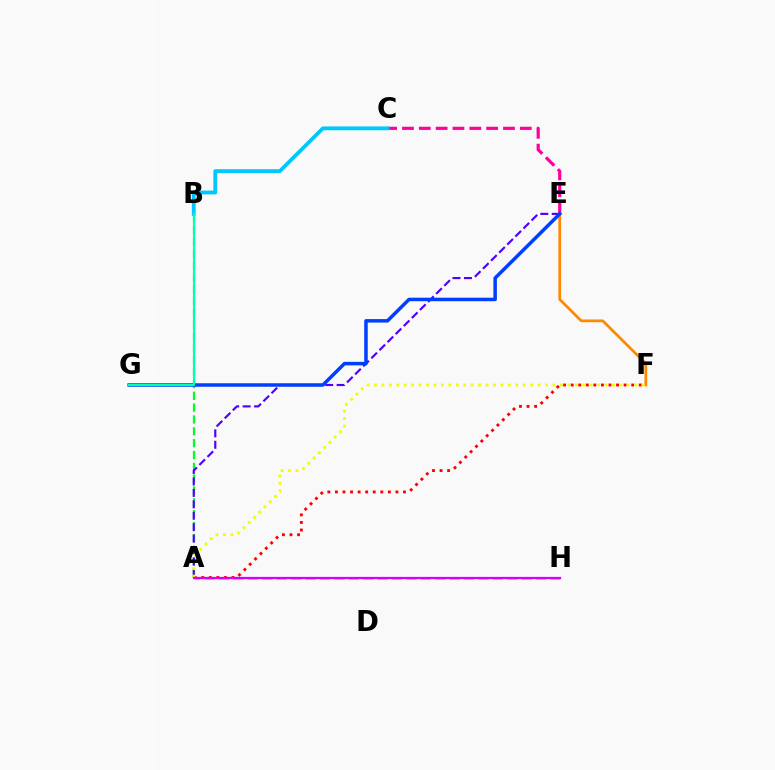{('A', 'H'): [{'color': '#66ff00', 'line_style': 'dashed', 'thickness': 1.96}, {'color': '#d600ff', 'line_style': 'solid', 'thickness': 1.62}], ('E', 'F'): [{'color': '#ff8800', 'line_style': 'solid', 'thickness': 1.97}], ('A', 'F'): [{'color': '#ff0000', 'line_style': 'dotted', 'thickness': 2.05}, {'color': '#eeff00', 'line_style': 'dotted', 'thickness': 2.02}], ('A', 'B'): [{'color': '#00ff27', 'line_style': 'dashed', 'thickness': 1.61}], ('A', 'E'): [{'color': '#4f00ff', 'line_style': 'dashed', 'thickness': 1.55}], ('C', 'E'): [{'color': '#ff00a0', 'line_style': 'dashed', 'thickness': 2.29}], ('B', 'C'): [{'color': '#00c7ff', 'line_style': 'solid', 'thickness': 2.75}], ('E', 'G'): [{'color': '#003fff', 'line_style': 'solid', 'thickness': 2.52}], ('B', 'G'): [{'color': '#00ffaf', 'line_style': 'solid', 'thickness': 1.52}]}